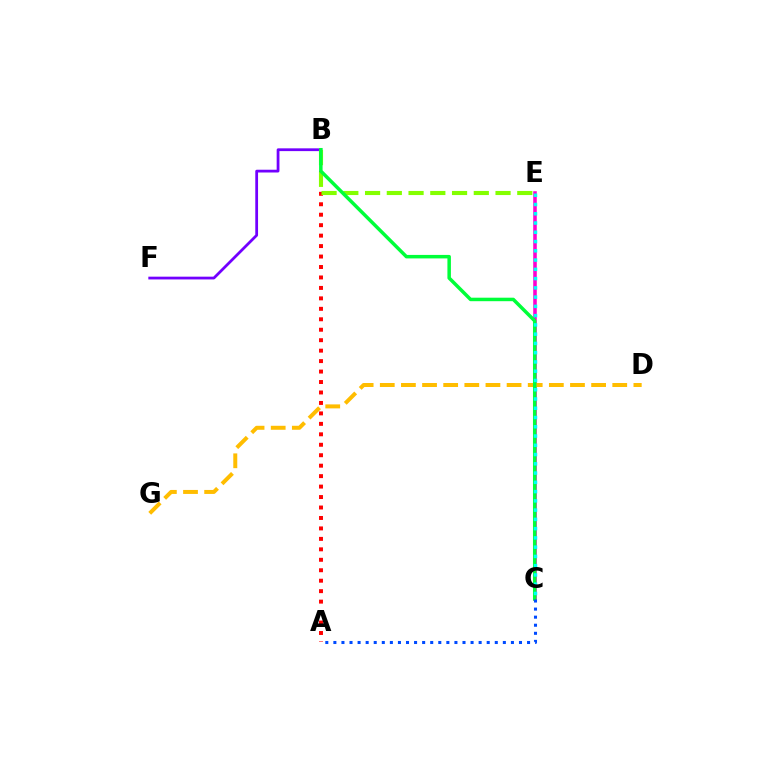{('A', 'B'): [{'color': '#ff0000', 'line_style': 'dotted', 'thickness': 2.84}], ('B', 'F'): [{'color': '#7200ff', 'line_style': 'solid', 'thickness': 2.0}], ('C', 'E'): [{'color': '#ff00cf', 'line_style': 'solid', 'thickness': 2.56}, {'color': '#00fff6', 'line_style': 'dotted', 'thickness': 2.52}], ('B', 'E'): [{'color': '#84ff00', 'line_style': 'dashed', 'thickness': 2.95}], ('D', 'G'): [{'color': '#ffbd00', 'line_style': 'dashed', 'thickness': 2.87}], ('B', 'C'): [{'color': '#00ff39', 'line_style': 'solid', 'thickness': 2.52}], ('A', 'C'): [{'color': '#004bff', 'line_style': 'dotted', 'thickness': 2.19}]}